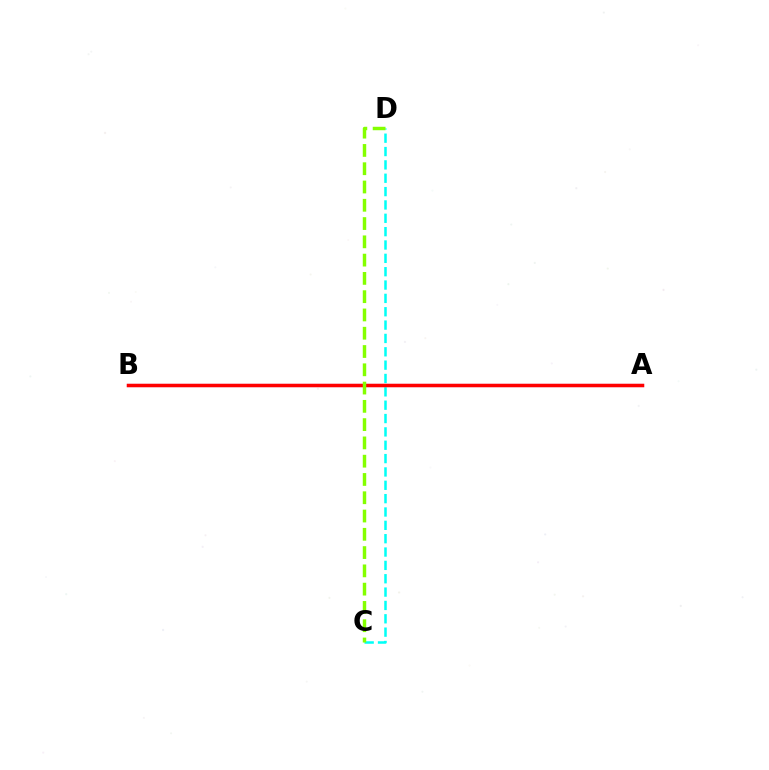{('A', 'B'): [{'color': '#7200ff', 'line_style': 'solid', 'thickness': 2.22}, {'color': '#ff0000', 'line_style': 'solid', 'thickness': 2.51}], ('C', 'D'): [{'color': '#00fff6', 'line_style': 'dashed', 'thickness': 1.81}, {'color': '#84ff00', 'line_style': 'dashed', 'thickness': 2.48}]}